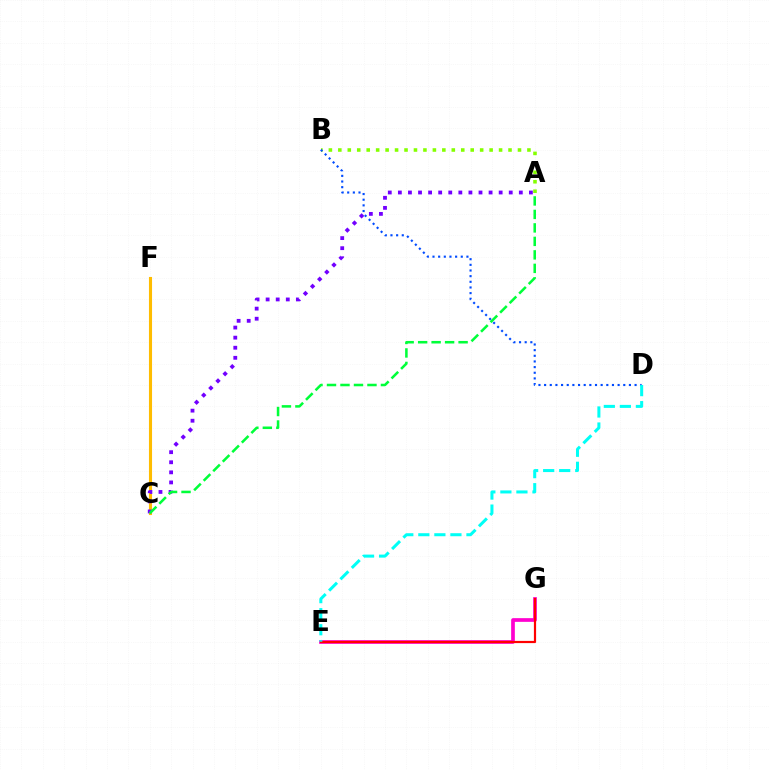{('C', 'F'): [{'color': '#ffbd00', 'line_style': 'solid', 'thickness': 2.23}], ('A', 'B'): [{'color': '#84ff00', 'line_style': 'dotted', 'thickness': 2.57}], ('E', 'G'): [{'color': '#ff00cf', 'line_style': 'solid', 'thickness': 2.66}, {'color': '#ff0000', 'line_style': 'solid', 'thickness': 1.58}], ('B', 'D'): [{'color': '#004bff', 'line_style': 'dotted', 'thickness': 1.54}], ('A', 'C'): [{'color': '#7200ff', 'line_style': 'dotted', 'thickness': 2.74}, {'color': '#00ff39', 'line_style': 'dashed', 'thickness': 1.83}], ('D', 'E'): [{'color': '#00fff6', 'line_style': 'dashed', 'thickness': 2.18}]}